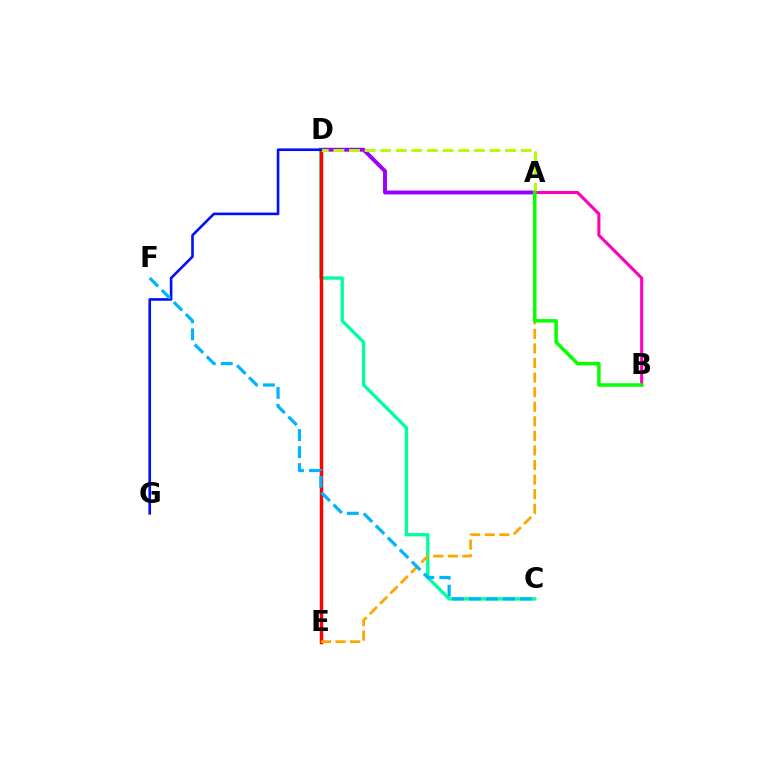{('A', 'D'): [{'color': '#9b00ff', 'line_style': 'solid', 'thickness': 2.82}, {'color': '#b3ff00', 'line_style': 'dashed', 'thickness': 2.12}], ('C', 'D'): [{'color': '#00ff9d', 'line_style': 'solid', 'thickness': 2.41}], ('D', 'E'): [{'color': '#ff0000', 'line_style': 'solid', 'thickness': 2.5}], ('A', 'B'): [{'color': '#ff00bd', 'line_style': 'solid', 'thickness': 2.22}, {'color': '#08ff00', 'line_style': 'solid', 'thickness': 2.51}], ('A', 'E'): [{'color': '#ffa500', 'line_style': 'dashed', 'thickness': 1.98}], ('D', 'G'): [{'color': '#0010ff', 'line_style': 'solid', 'thickness': 1.88}], ('C', 'F'): [{'color': '#00b5ff', 'line_style': 'dashed', 'thickness': 2.31}]}